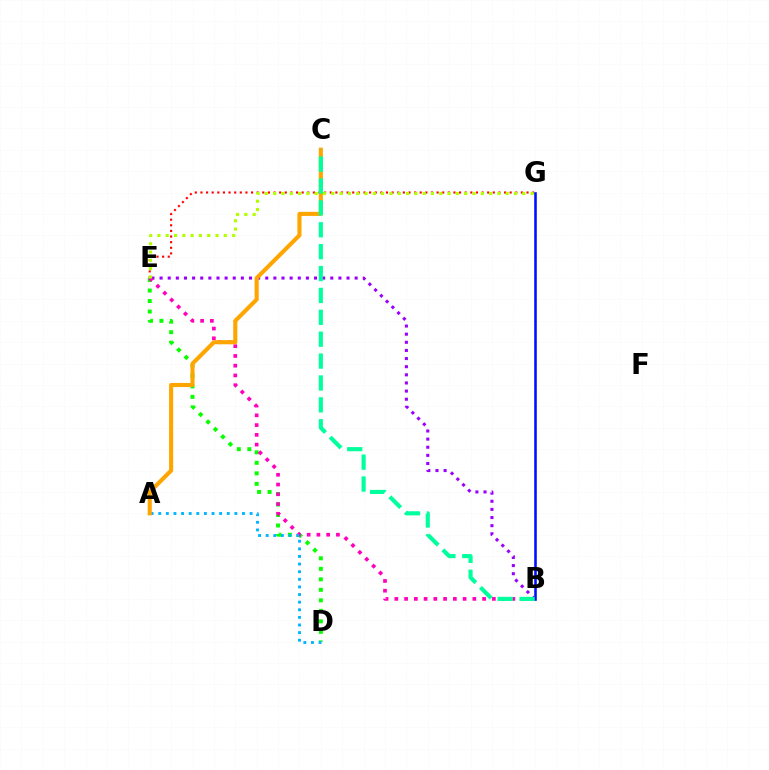{('B', 'E'): [{'color': '#9b00ff', 'line_style': 'dotted', 'thickness': 2.21}, {'color': '#ff00bd', 'line_style': 'dotted', 'thickness': 2.65}], ('E', 'G'): [{'color': '#ff0000', 'line_style': 'dotted', 'thickness': 1.53}, {'color': '#b3ff00', 'line_style': 'dotted', 'thickness': 2.26}], ('D', 'E'): [{'color': '#08ff00', 'line_style': 'dotted', 'thickness': 2.85}], ('A', 'D'): [{'color': '#00b5ff', 'line_style': 'dotted', 'thickness': 2.07}], ('B', 'G'): [{'color': '#0010ff', 'line_style': 'solid', 'thickness': 1.86}], ('A', 'C'): [{'color': '#ffa500', 'line_style': 'solid', 'thickness': 2.94}], ('B', 'C'): [{'color': '#00ff9d', 'line_style': 'dashed', 'thickness': 2.97}]}